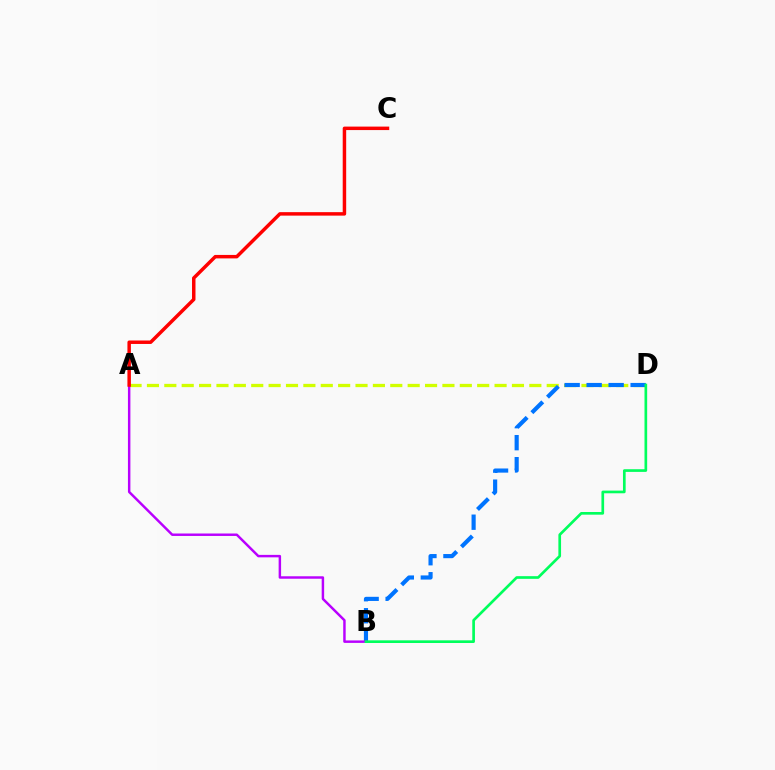{('A', 'D'): [{'color': '#d1ff00', 'line_style': 'dashed', 'thickness': 2.36}], ('B', 'D'): [{'color': '#0074ff', 'line_style': 'dashed', 'thickness': 2.99}, {'color': '#00ff5c', 'line_style': 'solid', 'thickness': 1.93}], ('A', 'B'): [{'color': '#b900ff', 'line_style': 'solid', 'thickness': 1.77}], ('A', 'C'): [{'color': '#ff0000', 'line_style': 'solid', 'thickness': 2.5}]}